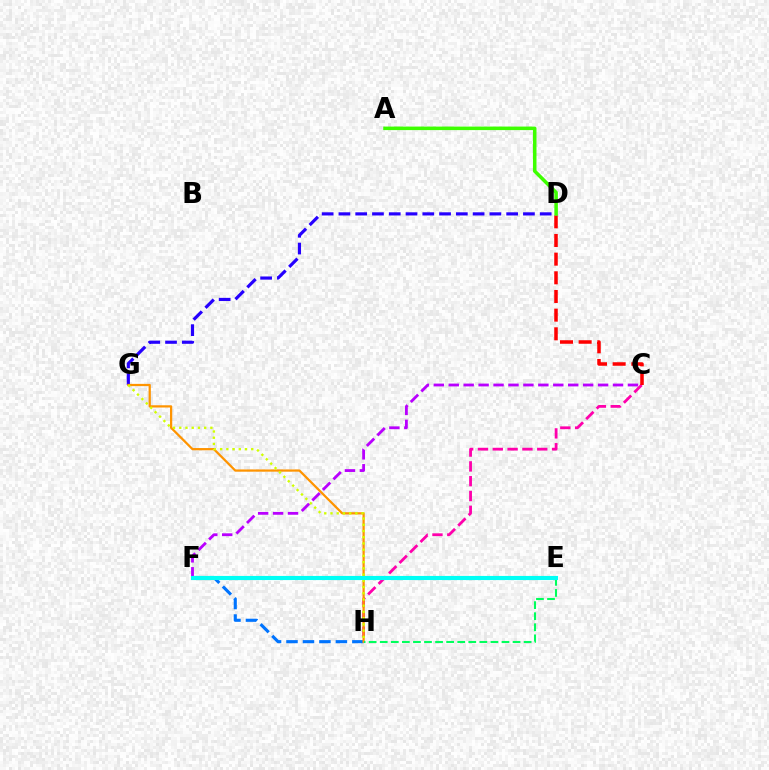{('D', 'G'): [{'color': '#2500ff', 'line_style': 'dashed', 'thickness': 2.28}], ('C', 'H'): [{'color': '#ff00ac', 'line_style': 'dashed', 'thickness': 2.01}], ('F', 'H'): [{'color': '#0074ff', 'line_style': 'dashed', 'thickness': 2.24}], ('G', 'H'): [{'color': '#ff9400', 'line_style': 'solid', 'thickness': 1.62}, {'color': '#d1ff00', 'line_style': 'dotted', 'thickness': 1.69}], ('E', 'H'): [{'color': '#00ff5c', 'line_style': 'dashed', 'thickness': 1.5}], ('C', 'D'): [{'color': '#ff0000', 'line_style': 'dashed', 'thickness': 2.54}], ('C', 'F'): [{'color': '#b900ff', 'line_style': 'dashed', 'thickness': 2.03}], ('A', 'D'): [{'color': '#3dff00', 'line_style': 'solid', 'thickness': 2.54}], ('E', 'F'): [{'color': '#00fff6', 'line_style': 'solid', 'thickness': 2.96}]}